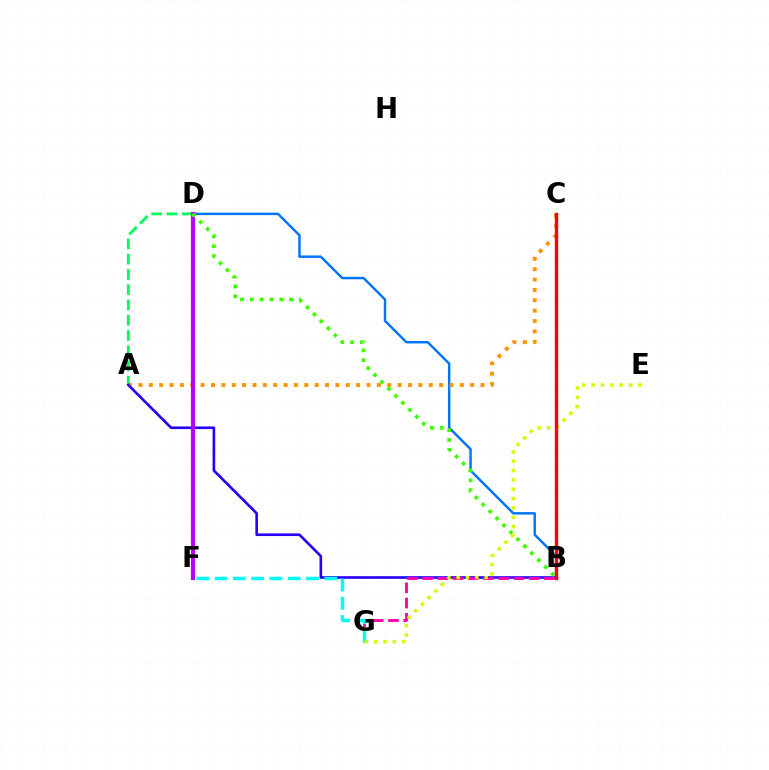{('B', 'D'): [{'color': '#0074ff', 'line_style': 'solid', 'thickness': 1.76}, {'color': '#3dff00', 'line_style': 'dotted', 'thickness': 2.67}], ('A', 'C'): [{'color': '#ff9400', 'line_style': 'dotted', 'thickness': 2.82}], ('A', 'D'): [{'color': '#00ff5c', 'line_style': 'dashed', 'thickness': 2.07}], ('A', 'B'): [{'color': '#2500ff', 'line_style': 'solid', 'thickness': 1.89}], ('B', 'G'): [{'color': '#ff00ac', 'line_style': 'dashed', 'thickness': 2.07}], ('D', 'F'): [{'color': '#b900ff', 'line_style': 'solid', 'thickness': 2.99}], ('F', 'G'): [{'color': '#00fff6', 'line_style': 'dashed', 'thickness': 2.48}], ('E', 'G'): [{'color': '#d1ff00', 'line_style': 'dotted', 'thickness': 2.54}], ('B', 'C'): [{'color': '#ff0000', 'line_style': 'solid', 'thickness': 2.43}]}